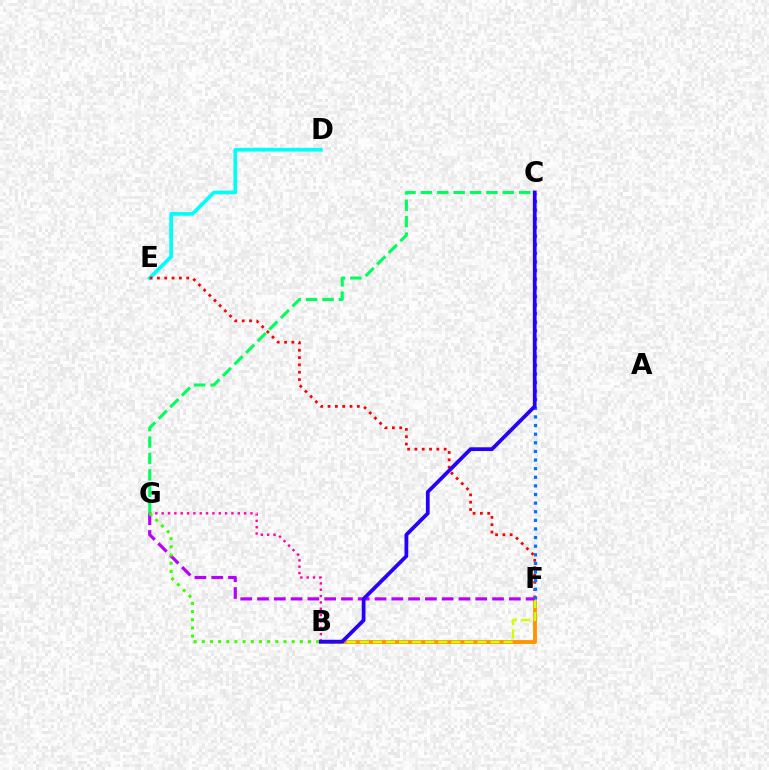{('D', 'E'): [{'color': '#00fff6', 'line_style': 'solid', 'thickness': 2.67}], ('E', 'F'): [{'color': '#ff0000', 'line_style': 'dotted', 'thickness': 1.99}], ('B', 'F'): [{'color': '#ff9400', 'line_style': 'solid', 'thickness': 2.78}, {'color': '#d1ff00', 'line_style': 'dashed', 'thickness': 1.78}], ('C', 'G'): [{'color': '#00ff5c', 'line_style': 'dashed', 'thickness': 2.23}], ('C', 'F'): [{'color': '#0074ff', 'line_style': 'dotted', 'thickness': 2.34}], ('F', 'G'): [{'color': '#b900ff', 'line_style': 'dashed', 'thickness': 2.28}], ('B', 'G'): [{'color': '#ff00ac', 'line_style': 'dotted', 'thickness': 1.72}, {'color': '#3dff00', 'line_style': 'dotted', 'thickness': 2.22}], ('B', 'C'): [{'color': '#2500ff', 'line_style': 'solid', 'thickness': 2.71}]}